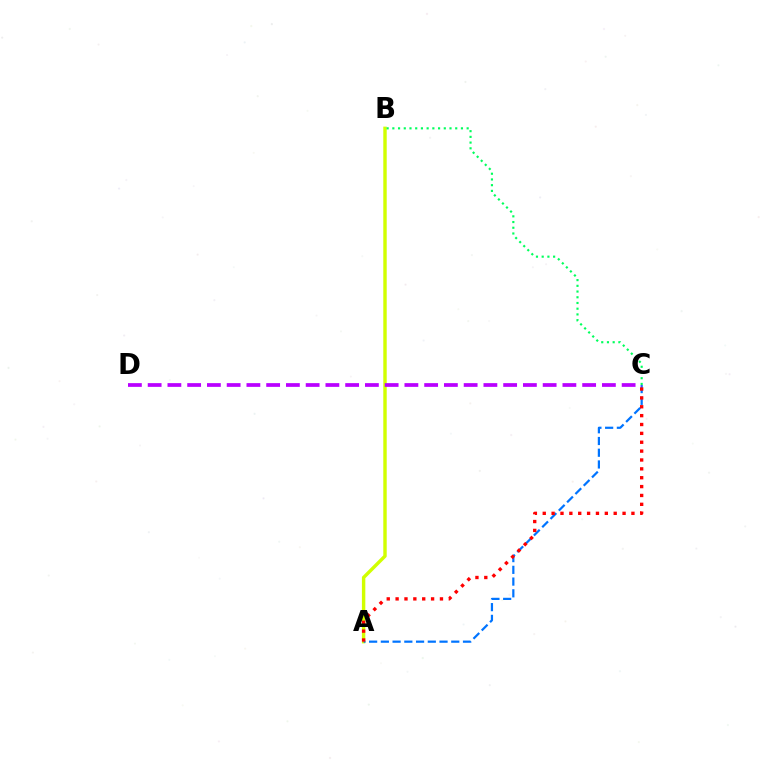{('A', 'B'): [{'color': '#d1ff00', 'line_style': 'solid', 'thickness': 2.46}], ('A', 'C'): [{'color': '#0074ff', 'line_style': 'dashed', 'thickness': 1.59}, {'color': '#ff0000', 'line_style': 'dotted', 'thickness': 2.41}], ('C', 'D'): [{'color': '#b900ff', 'line_style': 'dashed', 'thickness': 2.68}], ('B', 'C'): [{'color': '#00ff5c', 'line_style': 'dotted', 'thickness': 1.55}]}